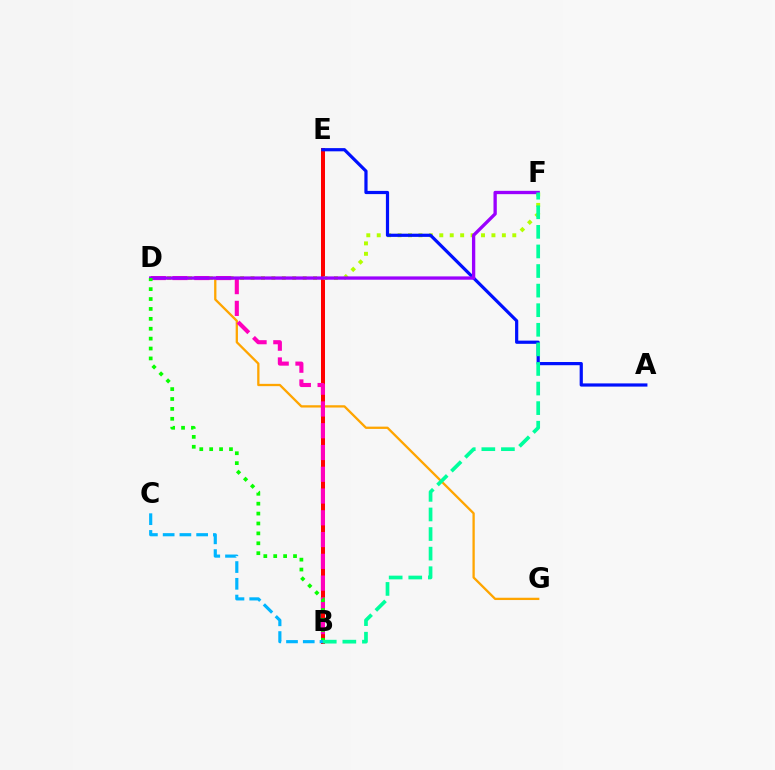{('B', 'E'): [{'color': '#ff0000', 'line_style': 'solid', 'thickness': 2.88}], ('D', 'F'): [{'color': '#b3ff00', 'line_style': 'dotted', 'thickness': 2.83}, {'color': '#9b00ff', 'line_style': 'solid', 'thickness': 2.39}], ('A', 'E'): [{'color': '#0010ff', 'line_style': 'solid', 'thickness': 2.3}], ('D', 'G'): [{'color': '#ffa500', 'line_style': 'solid', 'thickness': 1.66}], ('B', 'D'): [{'color': '#ff00bd', 'line_style': 'dashed', 'thickness': 2.96}, {'color': '#08ff00', 'line_style': 'dotted', 'thickness': 2.69}], ('B', 'F'): [{'color': '#00ff9d', 'line_style': 'dashed', 'thickness': 2.66}], ('B', 'C'): [{'color': '#00b5ff', 'line_style': 'dashed', 'thickness': 2.28}]}